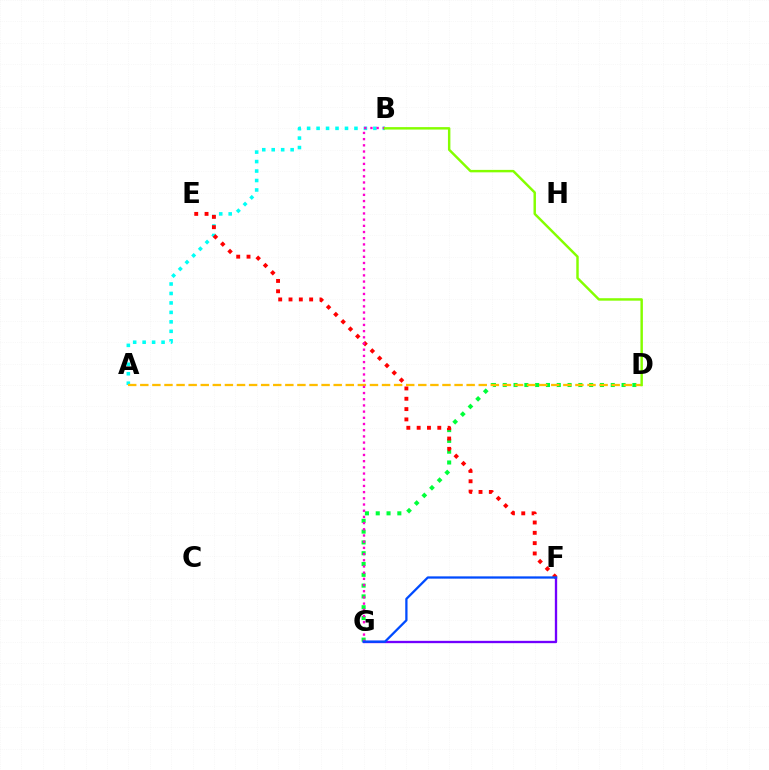{('D', 'G'): [{'color': '#00ff39', 'line_style': 'dotted', 'thickness': 2.93}], ('A', 'B'): [{'color': '#00fff6', 'line_style': 'dotted', 'thickness': 2.57}], ('A', 'D'): [{'color': '#ffbd00', 'line_style': 'dashed', 'thickness': 1.64}], ('E', 'F'): [{'color': '#ff0000', 'line_style': 'dotted', 'thickness': 2.8}], ('F', 'G'): [{'color': '#7200ff', 'line_style': 'solid', 'thickness': 1.68}, {'color': '#004bff', 'line_style': 'solid', 'thickness': 1.64}], ('B', 'G'): [{'color': '#ff00cf', 'line_style': 'dotted', 'thickness': 1.68}], ('B', 'D'): [{'color': '#84ff00', 'line_style': 'solid', 'thickness': 1.76}]}